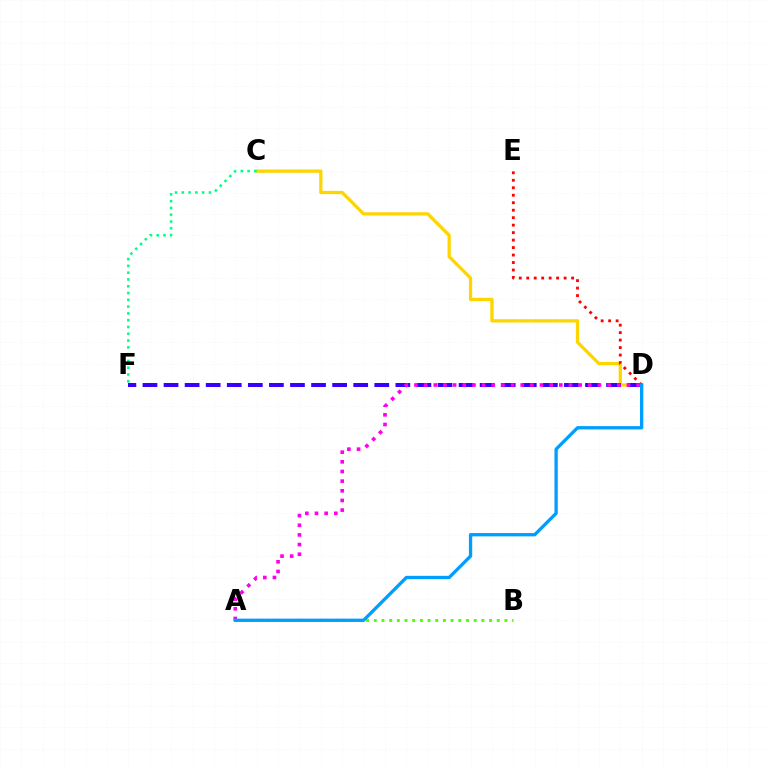{('A', 'B'): [{'color': '#4fff00', 'line_style': 'dotted', 'thickness': 2.09}], ('C', 'D'): [{'color': '#ffd500', 'line_style': 'solid', 'thickness': 2.35}], ('D', 'F'): [{'color': '#3700ff', 'line_style': 'dashed', 'thickness': 2.86}], ('C', 'F'): [{'color': '#00ff86', 'line_style': 'dotted', 'thickness': 1.84}], ('D', 'E'): [{'color': '#ff0000', 'line_style': 'dotted', 'thickness': 2.03}], ('A', 'D'): [{'color': '#ff00ed', 'line_style': 'dotted', 'thickness': 2.62}, {'color': '#009eff', 'line_style': 'solid', 'thickness': 2.38}]}